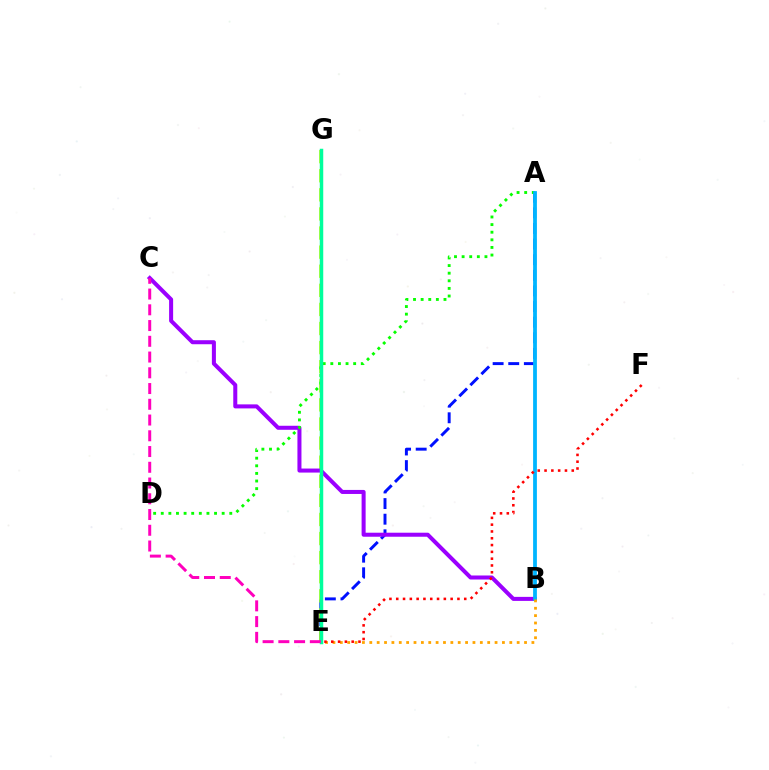{('A', 'E'): [{'color': '#0010ff', 'line_style': 'dashed', 'thickness': 2.12}], ('E', 'G'): [{'color': '#b3ff00', 'line_style': 'dashed', 'thickness': 2.59}, {'color': '#00ff9d', 'line_style': 'solid', 'thickness': 2.5}], ('B', 'C'): [{'color': '#9b00ff', 'line_style': 'solid', 'thickness': 2.9}], ('A', 'D'): [{'color': '#08ff00', 'line_style': 'dotted', 'thickness': 2.07}], ('A', 'B'): [{'color': '#00b5ff', 'line_style': 'solid', 'thickness': 2.72}], ('C', 'E'): [{'color': '#ff00bd', 'line_style': 'dashed', 'thickness': 2.14}], ('B', 'E'): [{'color': '#ffa500', 'line_style': 'dotted', 'thickness': 2.0}], ('E', 'F'): [{'color': '#ff0000', 'line_style': 'dotted', 'thickness': 1.85}]}